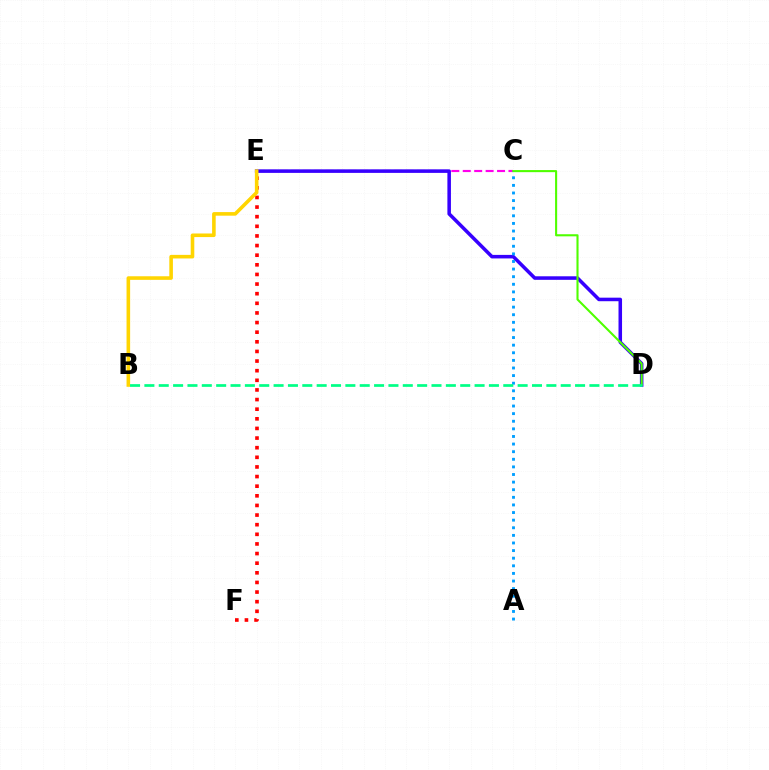{('C', 'E'): [{'color': '#ff00ed', 'line_style': 'dashed', 'thickness': 1.55}], ('D', 'E'): [{'color': '#3700ff', 'line_style': 'solid', 'thickness': 2.55}], ('E', 'F'): [{'color': '#ff0000', 'line_style': 'dotted', 'thickness': 2.62}], ('C', 'D'): [{'color': '#4fff00', 'line_style': 'solid', 'thickness': 1.51}], ('B', 'E'): [{'color': '#ffd500', 'line_style': 'solid', 'thickness': 2.59}], ('A', 'C'): [{'color': '#009eff', 'line_style': 'dotted', 'thickness': 2.07}], ('B', 'D'): [{'color': '#00ff86', 'line_style': 'dashed', 'thickness': 1.95}]}